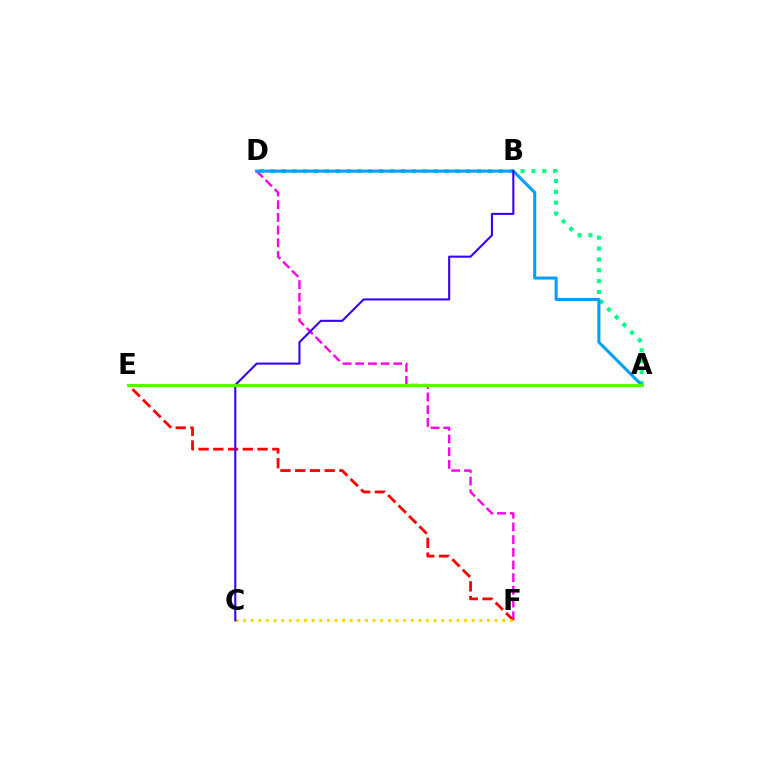{('D', 'F'): [{'color': '#ff00ed', 'line_style': 'dashed', 'thickness': 1.72}], ('A', 'D'): [{'color': '#00ff86', 'line_style': 'dotted', 'thickness': 2.95}, {'color': '#009eff', 'line_style': 'solid', 'thickness': 2.18}], ('E', 'F'): [{'color': '#ff0000', 'line_style': 'dashed', 'thickness': 2.0}], ('C', 'F'): [{'color': '#ffd500', 'line_style': 'dotted', 'thickness': 2.07}], ('B', 'C'): [{'color': '#3700ff', 'line_style': 'solid', 'thickness': 1.5}], ('A', 'E'): [{'color': '#4fff00', 'line_style': 'solid', 'thickness': 2.19}]}